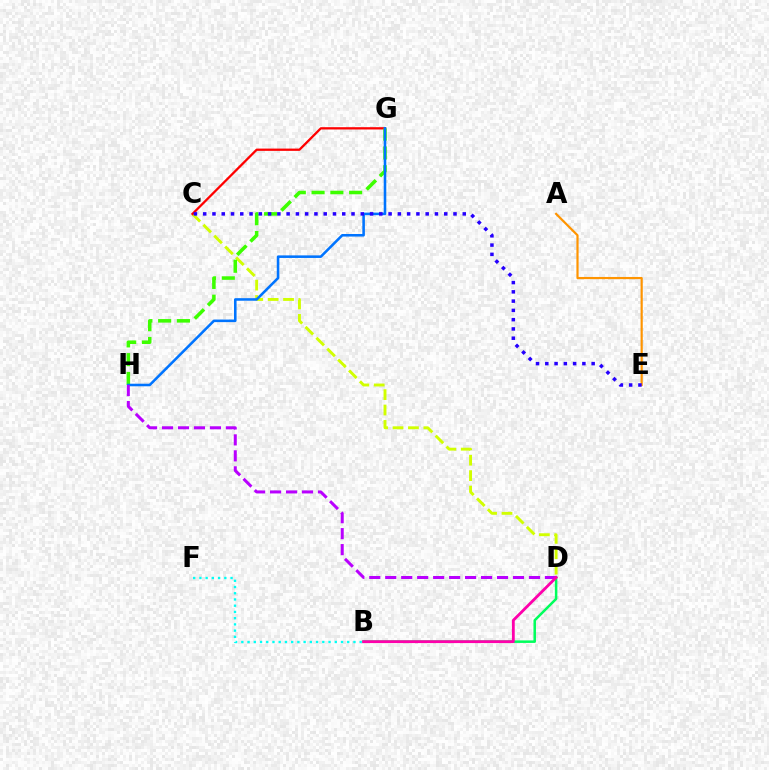{('C', 'D'): [{'color': '#d1ff00', 'line_style': 'dashed', 'thickness': 2.09}], ('C', 'G'): [{'color': '#ff0000', 'line_style': 'solid', 'thickness': 1.64}], ('G', 'H'): [{'color': '#3dff00', 'line_style': 'dashed', 'thickness': 2.55}, {'color': '#0074ff', 'line_style': 'solid', 'thickness': 1.85}], ('B', 'D'): [{'color': '#00ff5c', 'line_style': 'solid', 'thickness': 1.81}, {'color': '#ff00ac', 'line_style': 'solid', 'thickness': 2.03}], ('D', 'H'): [{'color': '#b900ff', 'line_style': 'dashed', 'thickness': 2.17}], ('A', 'E'): [{'color': '#ff9400', 'line_style': 'solid', 'thickness': 1.57}], ('C', 'E'): [{'color': '#2500ff', 'line_style': 'dotted', 'thickness': 2.52}], ('B', 'F'): [{'color': '#00fff6', 'line_style': 'dotted', 'thickness': 1.69}]}